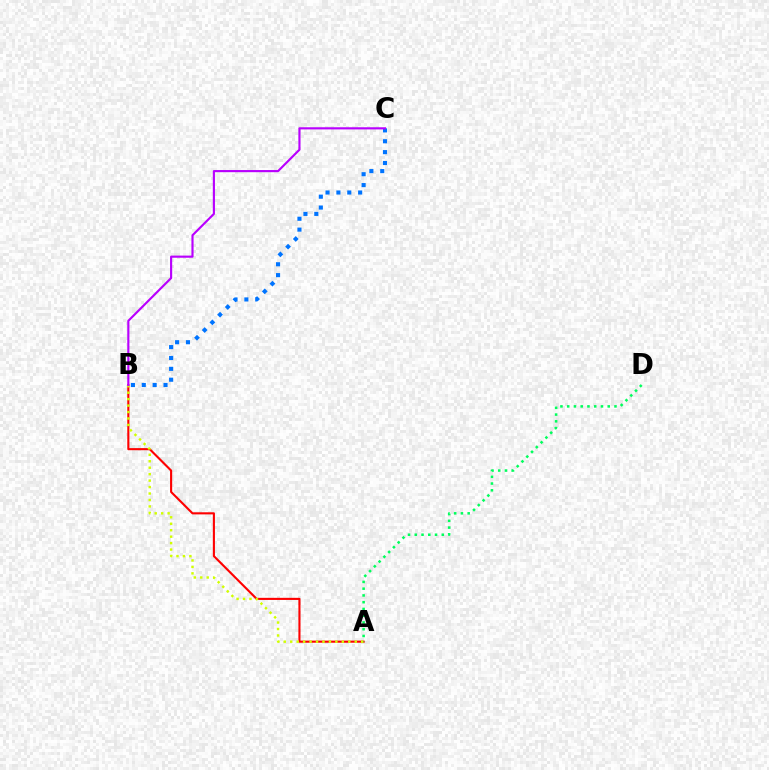{('A', 'B'): [{'color': '#ff0000', 'line_style': 'solid', 'thickness': 1.52}, {'color': '#d1ff00', 'line_style': 'dotted', 'thickness': 1.75}], ('B', 'C'): [{'color': '#0074ff', 'line_style': 'dotted', 'thickness': 2.95}, {'color': '#b900ff', 'line_style': 'solid', 'thickness': 1.54}], ('A', 'D'): [{'color': '#00ff5c', 'line_style': 'dotted', 'thickness': 1.84}]}